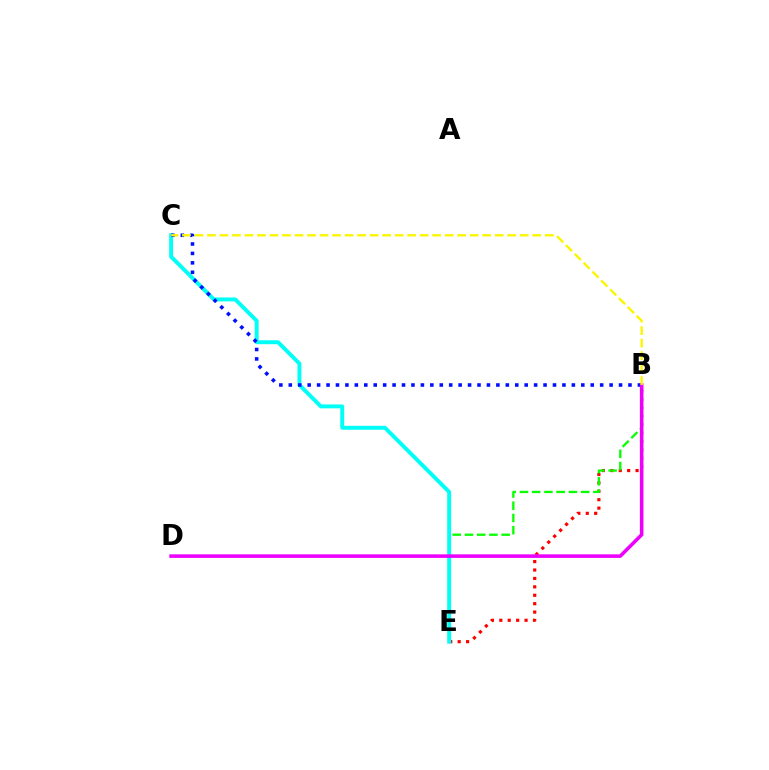{('B', 'E'): [{'color': '#ff0000', 'line_style': 'dotted', 'thickness': 2.29}, {'color': '#08ff00', 'line_style': 'dashed', 'thickness': 1.66}], ('C', 'E'): [{'color': '#00fff6', 'line_style': 'solid', 'thickness': 2.83}], ('B', 'C'): [{'color': '#0010ff', 'line_style': 'dotted', 'thickness': 2.56}, {'color': '#fcf500', 'line_style': 'dashed', 'thickness': 1.7}], ('B', 'D'): [{'color': '#ee00ff', 'line_style': 'solid', 'thickness': 2.57}]}